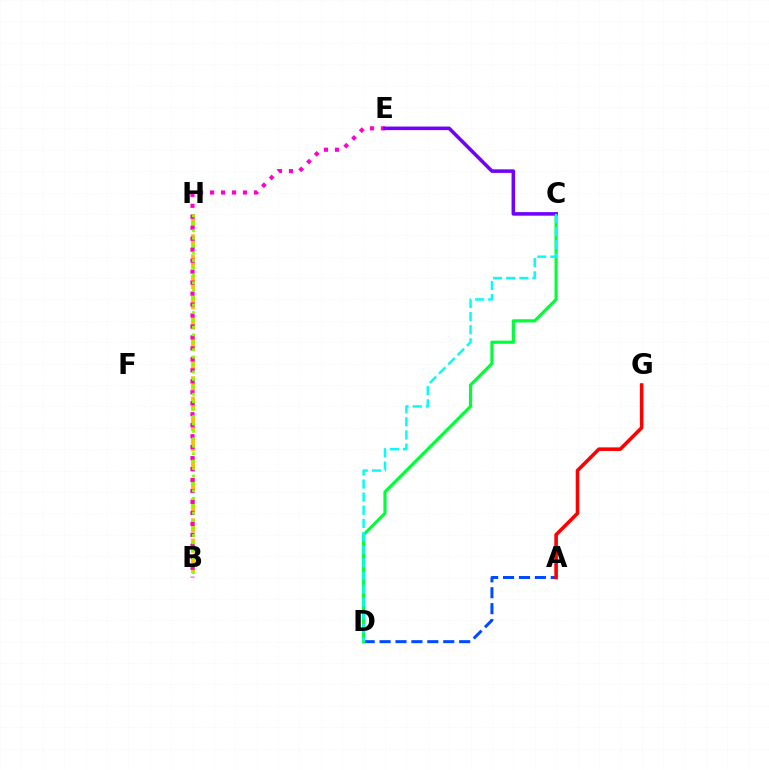{('A', 'D'): [{'color': '#004bff', 'line_style': 'dashed', 'thickness': 2.16}], ('B', 'H'): [{'color': '#ffbd00', 'line_style': 'dashed', 'thickness': 2.76}, {'color': '#84ff00', 'line_style': 'dotted', 'thickness': 2.02}], ('C', 'D'): [{'color': '#00ff39', 'line_style': 'solid', 'thickness': 2.28}, {'color': '#00fff6', 'line_style': 'dashed', 'thickness': 1.78}], ('B', 'E'): [{'color': '#ff00cf', 'line_style': 'dotted', 'thickness': 2.98}], ('A', 'G'): [{'color': '#ff0000', 'line_style': 'solid', 'thickness': 2.58}], ('C', 'E'): [{'color': '#7200ff', 'line_style': 'solid', 'thickness': 2.57}]}